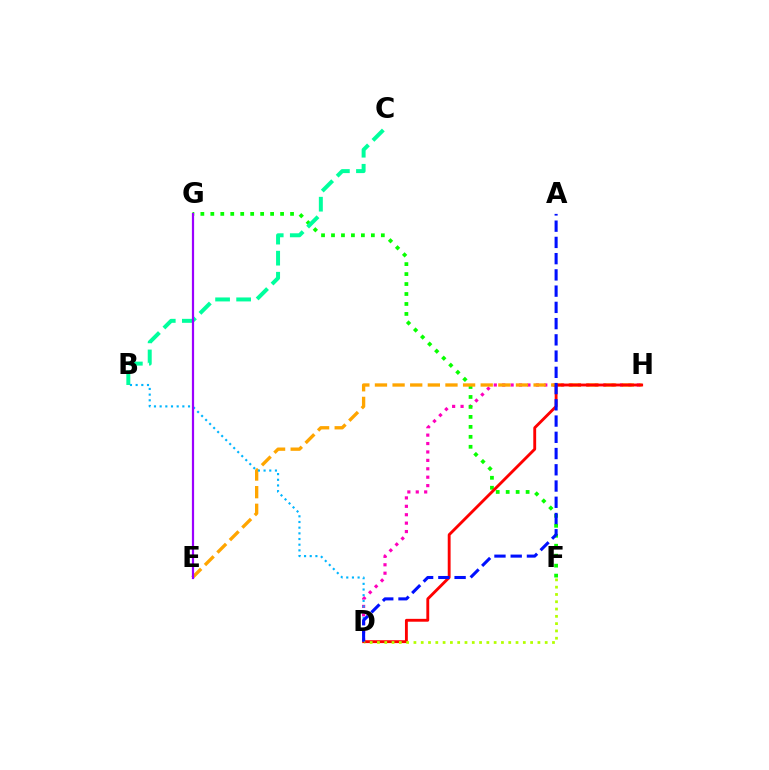{('D', 'H'): [{'color': '#ff00bd', 'line_style': 'dotted', 'thickness': 2.29}, {'color': '#ff0000', 'line_style': 'solid', 'thickness': 2.06}], ('F', 'G'): [{'color': '#08ff00', 'line_style': 'dotted', 'thickness': 2.71}], ('E', 'H'): [{'color': '#ffa500', 'line_style': 'dashed', 'thickness': 2.39}], ('B', 'C'): [{'color': '#00ff9d', 'line_style': 'dashed', 'thickness': 2.86}], ('B', 'D'): [{'color': '#00b5ff', 'line_style': 'dotted', 'thickness': 1.54}], ('A', 'D'): [{'color': '#0010ff', 'line_style': 'dashed', 'thickness': 2.21}], ('D', 'F'): [{'color': '#b3ff00', 'line_style': 'dotted', 'thickness': 1.98}], ('E', 'G'): [{'color': '#9b00ff', 'line_style': 'solid', 'thickness': 1.59}]}